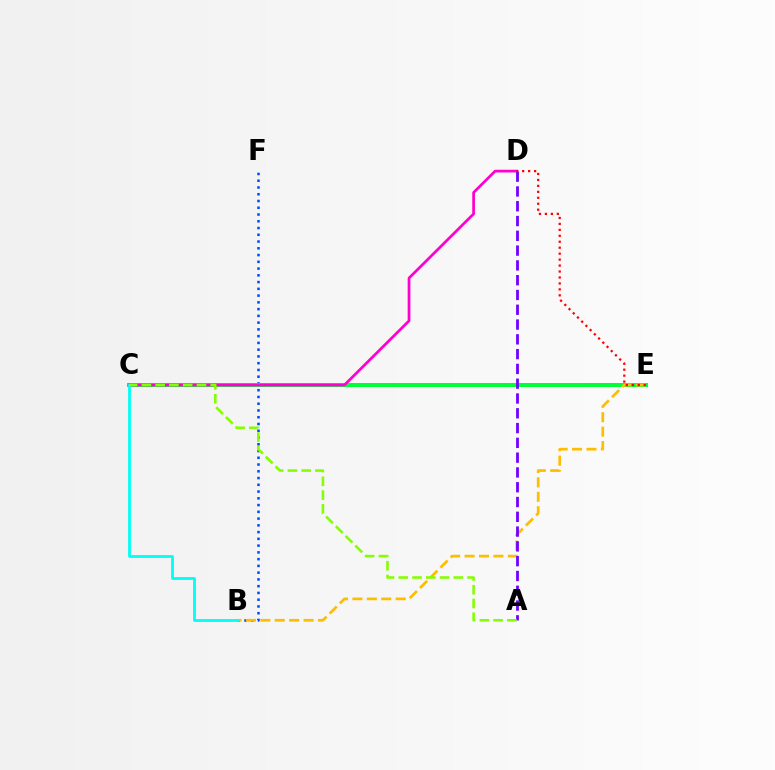{('B', 'F'): [{'color': '#004bff', 'line_style': 'dotted', 'thickness': 1.84}], ('C', 'E'): [{'color': '#00ff39', 'line_style': 'solid', 'thickness': 2.86}], ('C', 'D'): [{'color': '#ff00cf', 'line_style': 'solid', 'thickness': 1.96}], ('B', 'E'): [{'color': '#ffbd00', 'line_style': 'dashed', 'thickness': 1.96}], ('A', 'D'): [{'color': '#7200ff', 'line_style': 'dashed', 'thickness': 2.01}], ('B', 'C'): [{'color': '#00fff6', 'line_style': 'solid', 'thickness': 2.02}], ('D', 'E'): [{'color': '#ff0000', 'line_style': 'dotted', 'thickness': 1.62}], ('A', 'C'): [{'color': '#84ff00', 'line_style': 'dashed', 'thickness': 1.87}]}